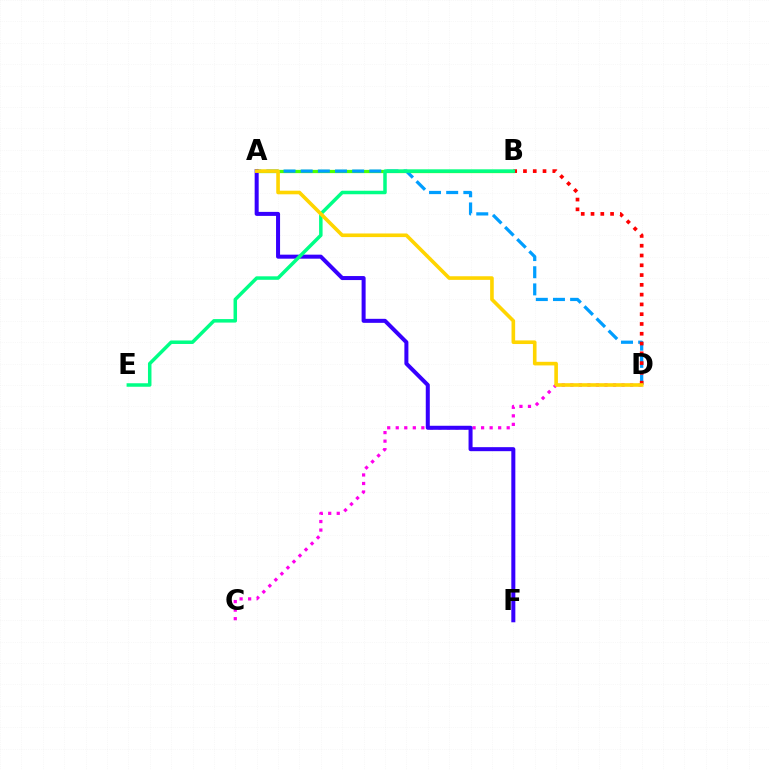{('C', 'D'): [{'color': '#ff00ed', 'line_style': 'dotted', 'thickness': 2.32}], ('A', 'B'): [{'color': '#4fff00', 'line_style': 'solid', 'thickness': 2.34}], ('A', 'D'): [{'color': '#009eff', 'line_style': 'dashed', 'thickness': 2.33}, {'color': '#ffd500', 'line_style': 'solid', 'thickness': 2.61}], ('B', 'D'): [{'color': '#ff0000', 'line_style': 'dotted', 'thickness': 2.66}], ('A', 'F'): [{'color': '#3700ff', 'line_style': 'solid', 'thickness': 2.89}], ('B', 'E'): [{'color': '#00ff86', 'line_style': 'solid', 'thickness': 2.52}]}